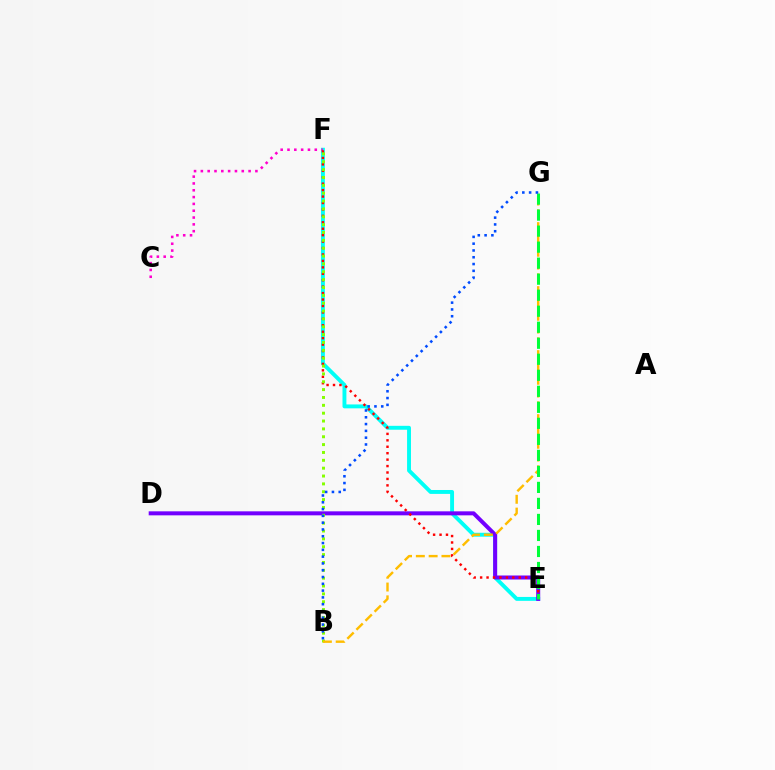{('E', 'F'): [{'color': '#00fff6', 'line_style': 'solid', 'thickness': 2.81}, {'color': '#ff0000', 'line_style': 'dotted', 'thickness': 1.75}], ('D', 'E'): [{'color': '#7200ff', 'line_style': 'solid', 'thickness': 2.88}], ('C', 'F'): [{'color': '#ff00cf', 'line_style': 'dotted', 'thickness': 1.85}], ('B', 'F'): [{'color': '#84ff00', 'line_style': 'dotted', 'thickness': 2.13}], ('B', 'G'): [{'color': '#ffbd00', 'line_style': 'dashed', 'thickness': 1.74}, {'color': '#004bff', 'line_style': 'dotted', 'thickness': 1.85}], ('E', 'G'): [{'color': '#00ff39', 'line_style': 'dashed', 'thickness': 2.18}]}